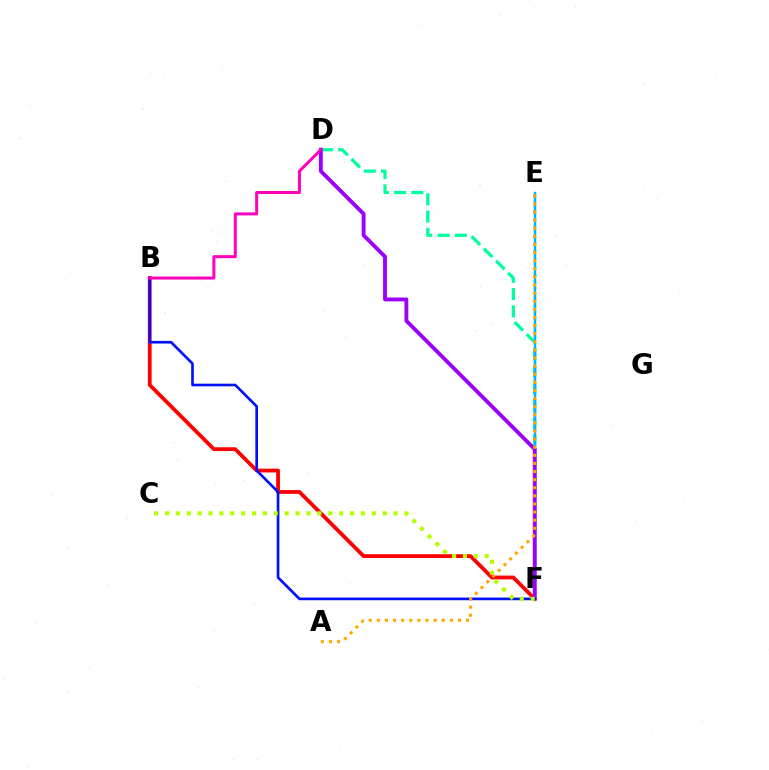{('B', 'F'): [{'color': '#ff0000', 'line_style': 'solid', 'thickness': 2.74}, {'color': '#0010ff', 'line_style': 'solid', 'thickness': 1.91}], ('E', 'F'): [{'color': '#08ff00', 'line_style': 'dotted', 'thickness': 1.69}, {'color': '#00b5ff', 'line_style': 'solid', 'thickness': 1.71}], ('D', 'F'): [{'color': '#00ff9d', 'line_style': 'dashed', 'thickness': 2.34}, {'color': '#9b00ff', 'line_style': 'solid', 'thickness': 2.78}], ('C', 'F'): [{'color': '#b3ff00', 'line_style': 'dotted', 'thickness': 2.96}], ('B', 'D'): [{'color': '#ff00bd', 'line_style': 'solid', 'thickness': 2.16}], ('A', 'E'): [{'color': '#ffa500', 'line_style': 'dotted', 'thickness': 2.2}]}